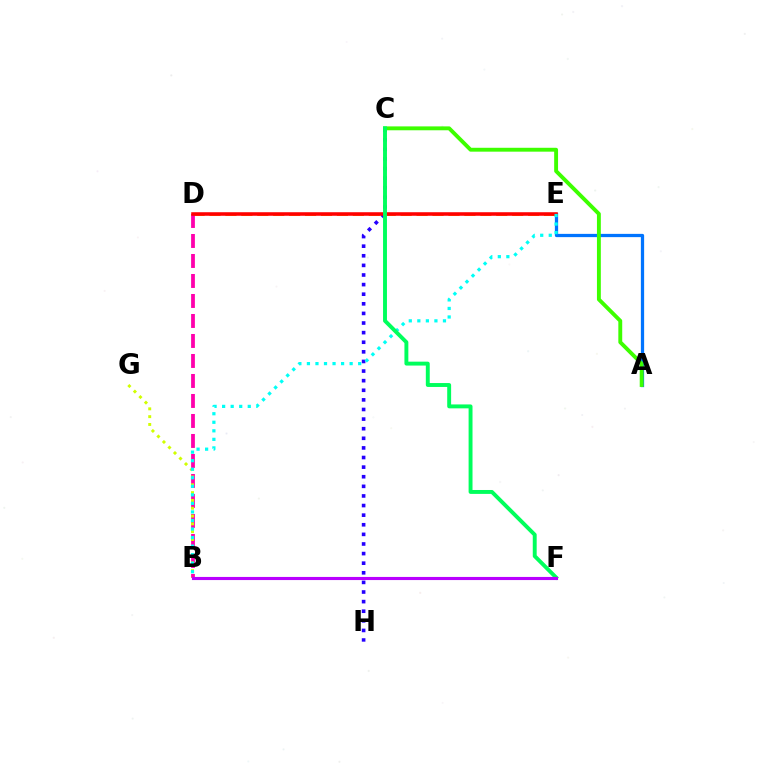{('A', 'E'): [{'color': '#0074ff', 'line_style': 'solid', 'thickness': 2.35}], ('D', 'E'): [{'color': '#ff9400', 'line_style': 'dashed', 'thickness': 2.16}, {'color': '#ff0000', 'line_style': 'solid', 'thickness': 2.56}], ('C', 'H'): [{'color': '#2500ff', 'line_style': 'dotted', 'thickness': 2.61}], ('B', 'D'): [{'color': '#ff00ac', 'line_style': 'dashed', 'thickness': 2.72}], ('A', 'C'): [{'color': '#3dff00', 'line_style': 'solid', 'thickness': 2.8}], ('B', 'G'): [{'color': '#d1ff00', 'line_style': 'dotted', 'thickness': 2.12}], ('B', 'E'): [{'color': '#00fff6', 'line_style': 'dotted', 'thickness': 2.32}], ('C', 'F'): [{'color': '#00ff5c', 'line_style': 'solid', 'thickness': 2.81}], ('B', 'F'): [{'color': '#b900ff', 'line_style': 'solid', 'thickness': 2.24}]}